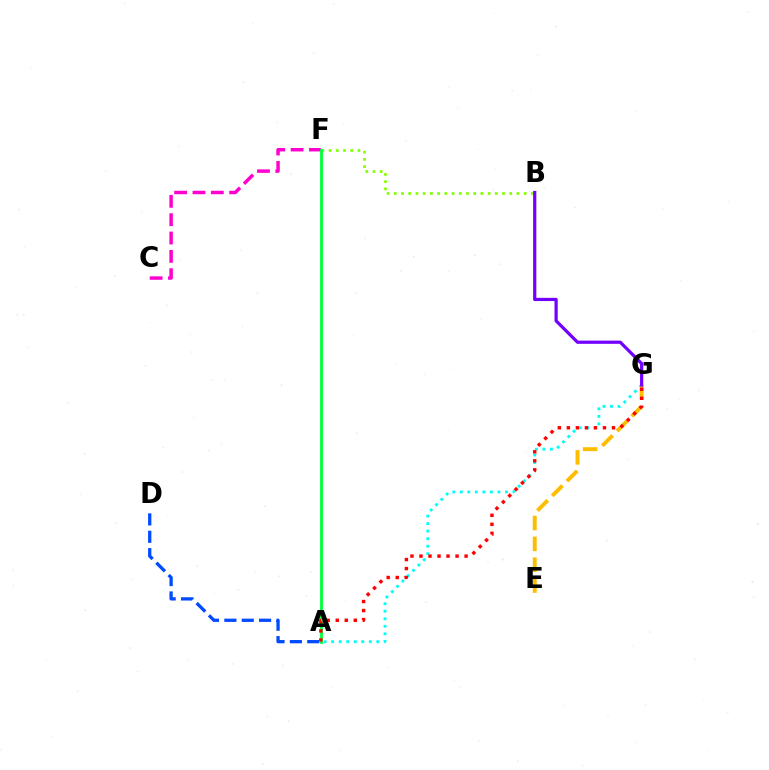{('A', 'G'): [{'color': '#00fff6', 'line_style': 'dotted', 'thickness': 2.04}, {'color': '#ff0000', 'line_style': 'dotted', 'thickness': 2.45}], ('A', 'D'): [{'color': '#004bff', 'line_style': 'dashed', 'thickness': 2.36}], ('B', 'F'): [{'color': '#84ff00', 'line_style': 'dotted', 'thickness': 1.96}], ('C', 'F'): [{'color': '#ff00cf', 'line_style': 'dashed', 'thickness': 2.49}], ('E', 'G'): [{'color': '#ffbd00', 'line_style': 'dashed', 'thickness': 2.83}], ('A', 'F'): [{'color': '#00ff39', 'line_style': 'solid', 'thickness': 2.02}], ('B', 'G'): [{'color': '#7200ff', 'line_style': 'solid', 'thickness': 2.31}]}